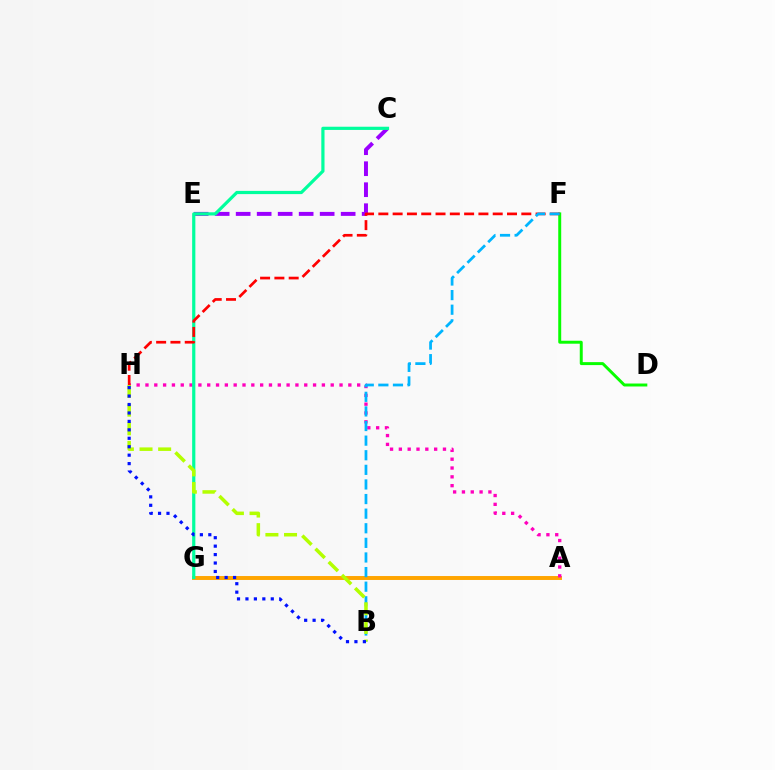{('A', 'G'): [{'color': '#ffa500', 'line_style': 'solid', 'thickness': 2.83}], ('A', 'H'): [{'color': '#ff00bd', 'line_style': 'dotted', 'thickness': 2.4}], ('C', 'E'): [{'color': '#9b00ff', 'line_style': 'dashed', 'thickness': 2.85}], ('D', 'F'): [{'color': '#08ff00', 'line_style': 'solid', 'thickness': 2.13}], ('C', 'G'): [{'color': '#00ff9d', 'line_style': 'solid', 'thickness': 2.3}], ('F', 'H'): [{'color': '#ff0000', 'line_style': 'dashed', 'thickness': 1.94}], ('B', 'F'): [{'color': '#00b5ff', 'line_style': 'dashed', 'thickness': 1.98}], ('B', 'H'): [{'color': '#b3ff00', 'line_style': 'dashed', 'thickness': 2.53}, {'color': '#0010ff', 'line_style': 'dotted', 'thickness': 2.29}]}